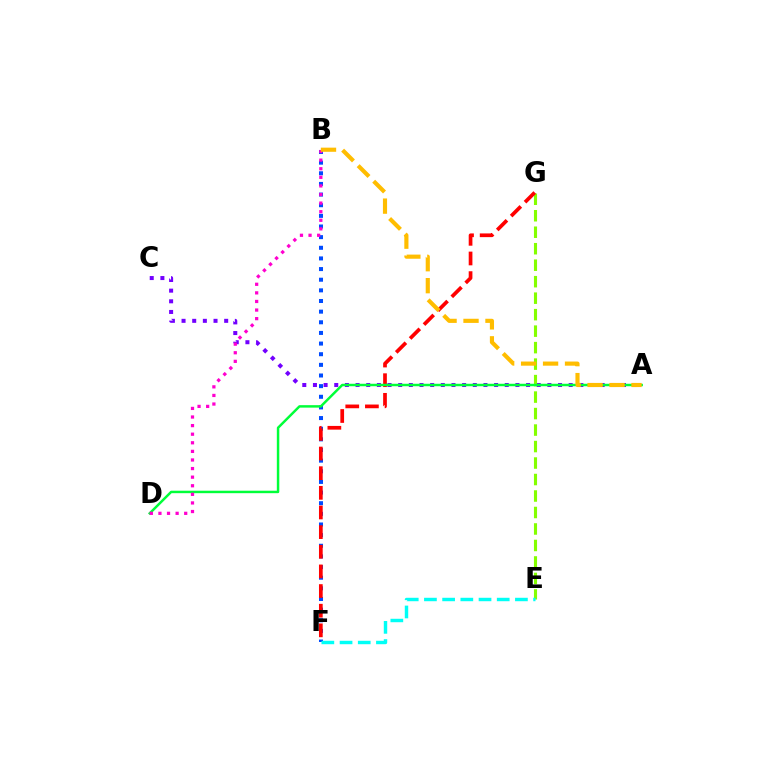{('A', 'C'): [{'color': '#7200ff', 'line_style': 'dotted', 'thickness': 2.9}], ('E', 'G'): [{'color': '#84ff00', 'line_style': 'dashed', 'thickness': 2.24}], ('B', 'F'): [{'color': '#004bff', 'line_style': 'dotted', 'thickness': 2.89}], ('F', 'G'): [{'color': '#ff0000', 'line_style': 'dashed', 'thickness': 2.67}], ('A', 'D'): [{'color': '#00ff39', 'line_style': 'solid', 'thickness': 1.78}], ('B', 'D'): [{'color': '#ff00cf', 'line_style': 'dotted', 'thickness': 2.33}], ('A', 'B'): [{'color': '#ffbd00', 'line_style': 'dashed', 'thickness': 2.98}], ('E', 'F'): [{'color': '#00fff6', 'line_style': 'dashed', 'thickness': 2.47}]}